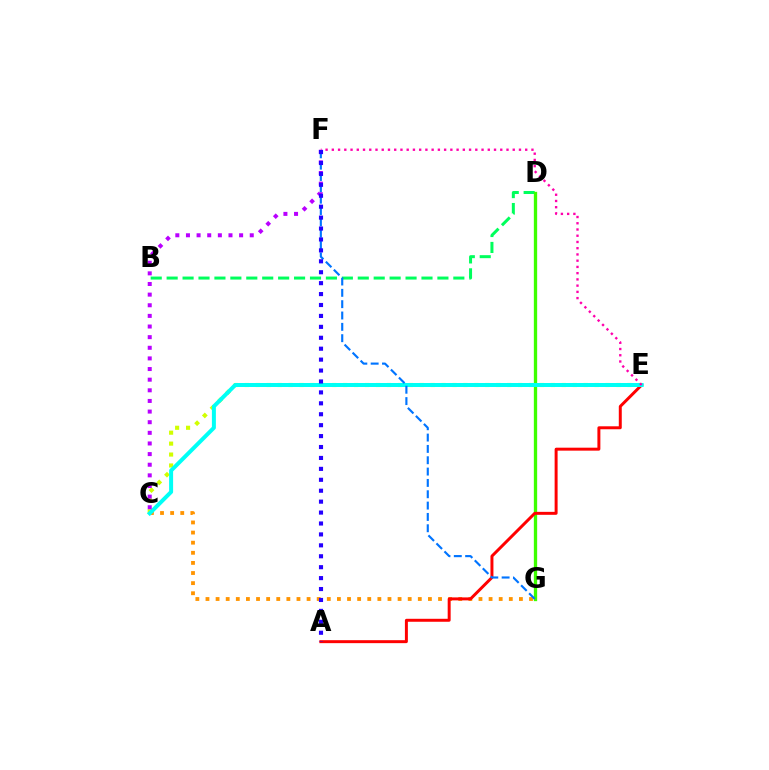{('B', 'D'): [{'color': '#00ff5c', 'line_style': 'dashed', 'thickness': 2.16}], ('C', 'G'): [{'color': '#ff9400', 'line_style': 'dotted', 'thickness': 2.75}], ('C', 'E'): [{'color': '#d1ff00', 'line_style': 'dotted', 'thickness': 2.97}, {'color': '#00fff6', 'line_style': 'solid', 'thickness': 2.87}], ('D', 'G'): [{'color': '#3dff00', 'line_style': 'solid', 'thickness': 2.38}], ('A', 'E'): [{'color': '#ff0000', 'line_style': 'solid', 'thickness': 2.14}], ('F', 'G'): [{'color': '#0074ff', 'line_style': 'dashed', 'thickness': 1.54}], ('C', 'F'): [{'color': '#b900ff', 'line_style': 'dotted', 'thickness': 2.89}], ('E', 'F'): [{'color': '#ff00ac', 'line_style': 'dotted', 'thickness': 1.69}], ('A', 'F'): [{'color': '#2500ff', 'line_style': 'dotted', 'thickness': 2.97}]}